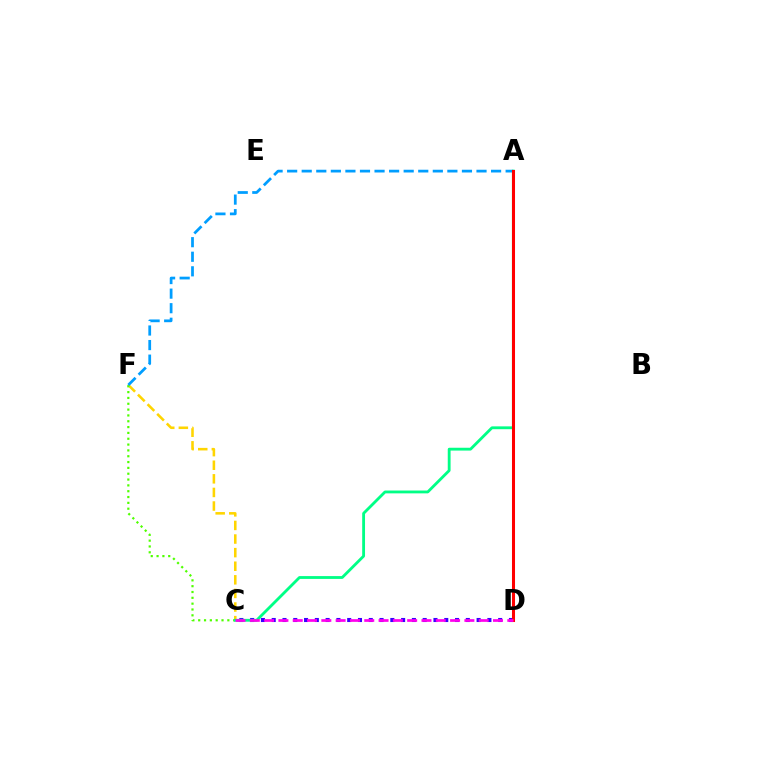{('C', 'D'): [{'color': '#3700ff', 'line_style': 'dotted', 'thickness': 2.93}, {'color': '#ff00ed', 'line_style': 'dashed', 'thickness': 1.94}], ('C', 'F'): [{'color': '#ffd500', 'line_style': 'dashed', 'thickness': 1.85}, {'color': '#4fff00', 'line_style': 'dotted', 'thickness': 1.58}], ('A', 'F'): [{'color': '#009eff', 'line_style': 'dashed', 'thickness': 1.98}], ('A', 'C'): [{'color': '#00ff86', 'line_style': 'solid', 'thickness': 2.04}], ('A', 'D'): [{'color': '#ff0000', 'line_style': 'solid', 'thickness': 2.19}]}